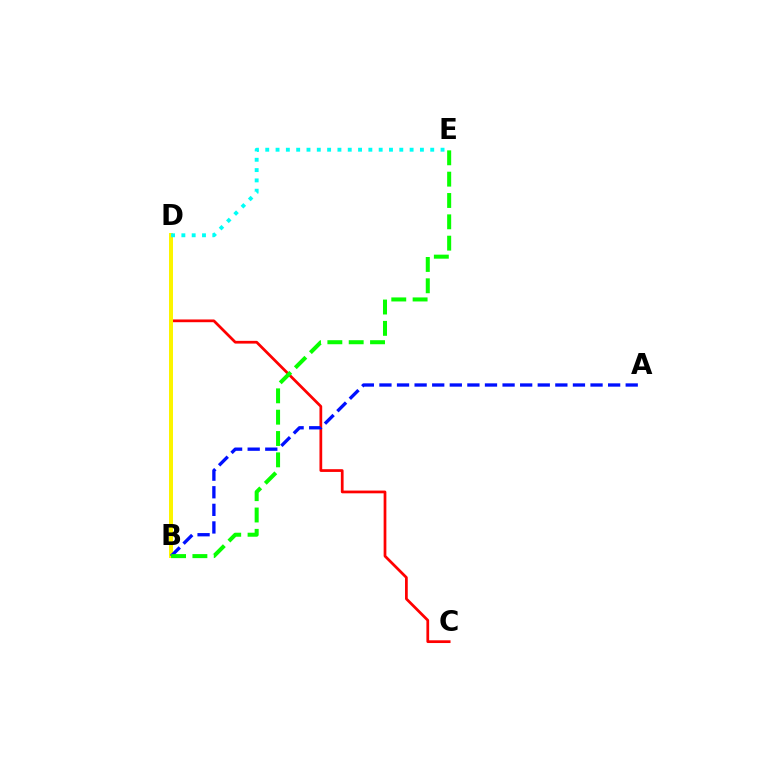{('B', 'D'): [{'color': '#ee00ff', 'line_style': 'dashed', 'thickness': 2.64}, {'color': '#fcf500', 'line_style': 'solid', 'thickness': 2.88}], ('C', 'D'): [{'color': '#ff0000', 'line_style': 'solid', 'thickness': 1.97}], ('D', 'E'): [{'color': '#00fff6', 'line_style': 'dotted', 'thickness': 2.8}], ('A', 'B'): [{'color': '#0010ff', 'line_style': 'dashed', 'thickness': 2.39}], ('B', 'E'): [{'color': '#08ff00', 'line_style': 'dashed', 'thickness': 2.9}]}